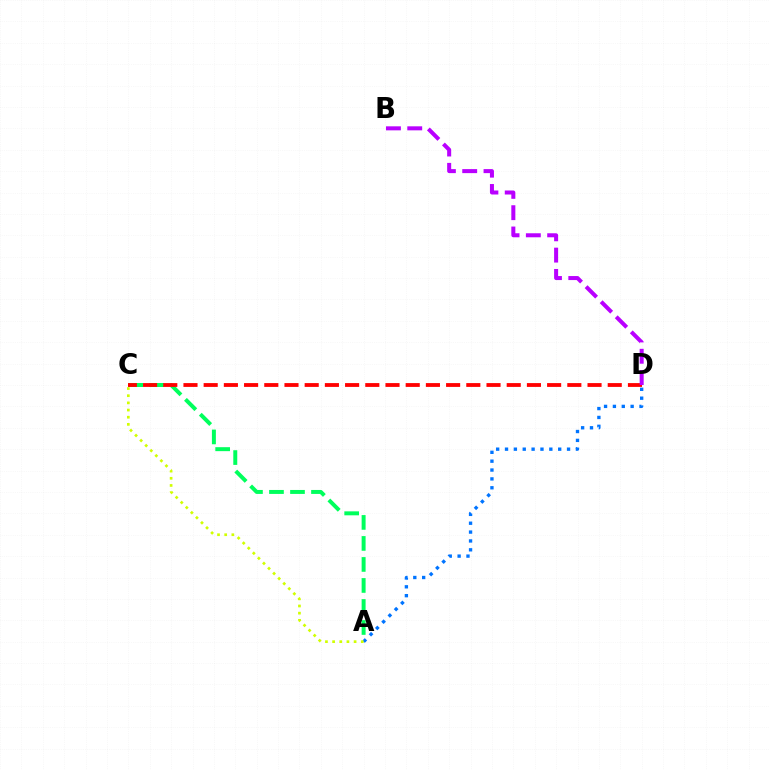{('A', 'C'): [{'color': '#00ff5c', 'line_style': 'dashed', 'thickness': 2.85}, {'color': '#d1ff00', 'line_style': 'dotted', 'thickness': 1.95}], ('A', 'D'): [{'color': '#0074ff', 'line_style': 'dotted', 'thickness': 2.41}], ('C', 'D'): [{'color': '#ff0000', 'line_style': 'dashed', 'thickness': 2.74}], ('B', 'D'): [{'color': '#b900ff', 'line_style': 'dashed', 'thickness': 2.89}]}